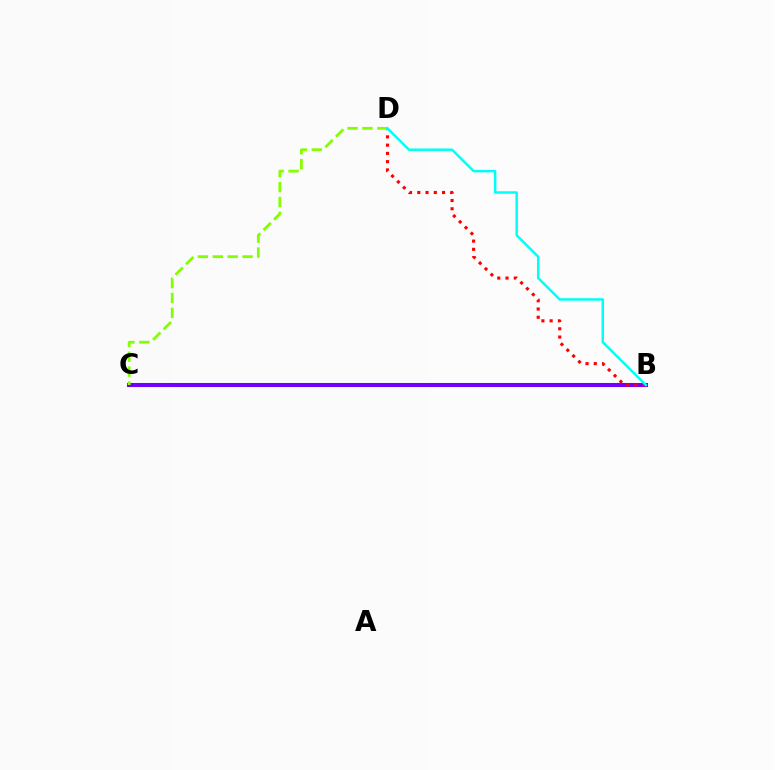{('B', 'C'): [{'color': '#7200ff', 'line_style': 'solid', 'thickness': 2.91}], ('B', 'D'): [{'color': '#ff0000', 'line_style': 'dotted', 'thickness': 2.24}, {'color': '#00fff6', 'line_style': 'solid', 'thickness': 1.78}], ('C', 'D'): [{'color': '#84ff00', 'line_style': 'dashed', 'thickness': 2.02}]}